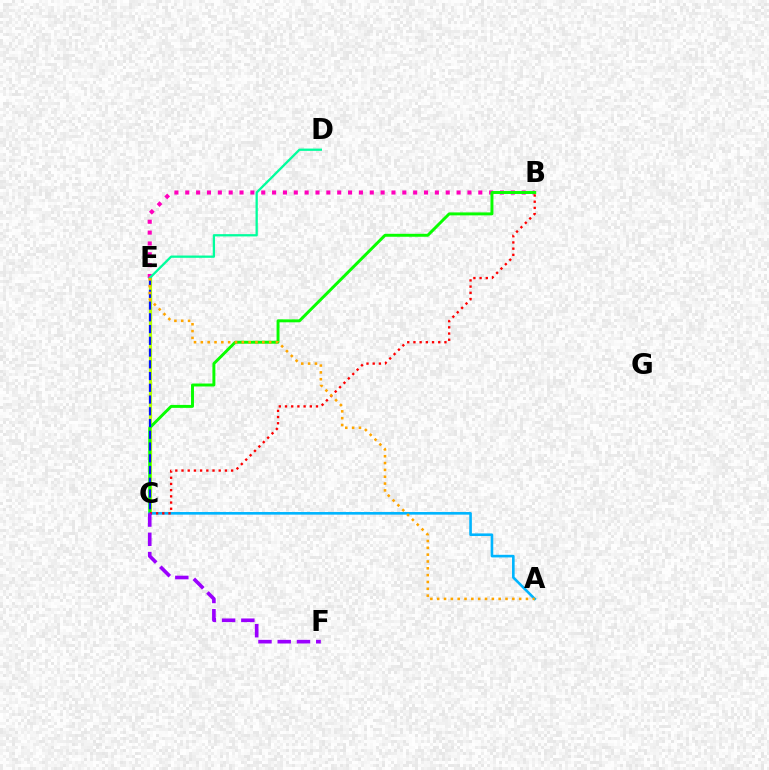{('C', 'E'): [{'color': '#b3ff00', 'line_style': 'solid', 'thickness': 2.31}, {'color': '#0010ff', 'line_style': 'dashed', 'thickness': 1.6}], ('B', 'E'): [{'color': '#ff00bd', 'line_style': 'dotted', 'thickness': 2.95}], ('B', 'C'): [{'color': '#08ff00', 'line_style': 'solid', 'thickness': 2.13}, {'color': '#ff0000', 'line_style': 'dotted', 'thickness': 1.68}], ('A', 'C'): [{'color': '#00b5ff', 'line_style': 'solid', 'thickness': 1.88}], ('D', 'E'): [{'color': '#00ff9d', 'line_style': 'solid', 'thickness': 1.65}], ('A', 'E'): [{'color': '#ffa500', 'line_style': 'dotted', 'thickness': 1.86}], ('C', 'F'): [{'color': '#9b00ff', 'line_style': 'dashed', 'thickness': 2.62}]}